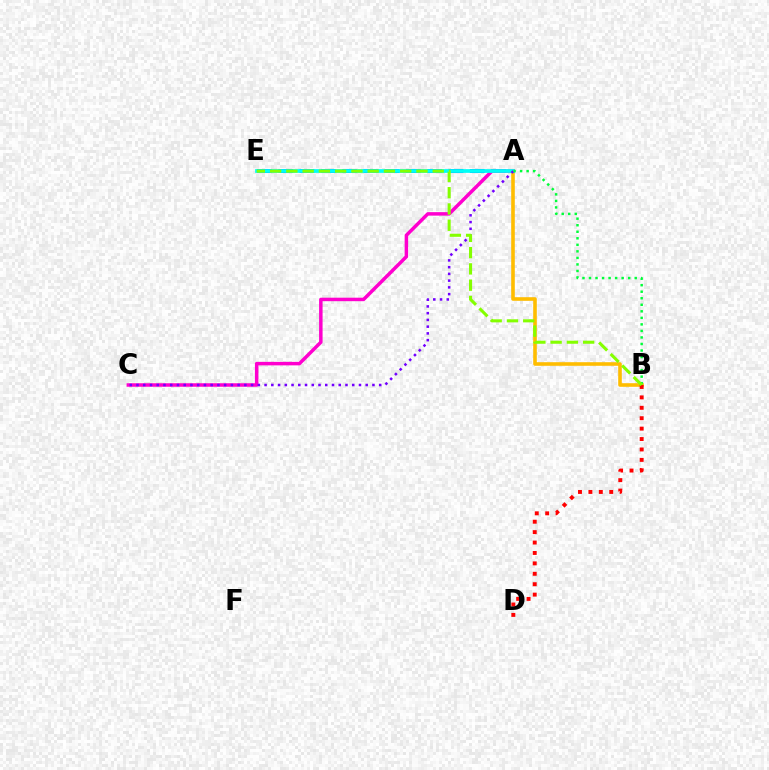{('A', 'B'): [{'color': '#ffbd00', 'line_style': 'solid', 'thickness': 2.59}, {'color': '#00ff39', 'line_style': 'dotted', 'thickness': 1.77}], ('A', 'E'): [{'color': '#004bff', 'line_style': 'dashed', 'thickness': 2.89}, {'color': '#00fff6', 'line_style': 'solid', 'thickness': 2.68}], ('A', 'C'): [{'color': '#ff00cf', 'line_style': 'solid', 'thickness': 2.51}, {'color': '#7200ff', 'line_style': 'dotted', 'thickness': 1.83}], ('B', 'D'): [{'color': '#ff0000', 'line_style': 'dotted', 'thickness': 2.83}], ('B', 'E'): [{'color': '#84ff00', 'line_style': 'dashed', 'thickness': 2.21}]}